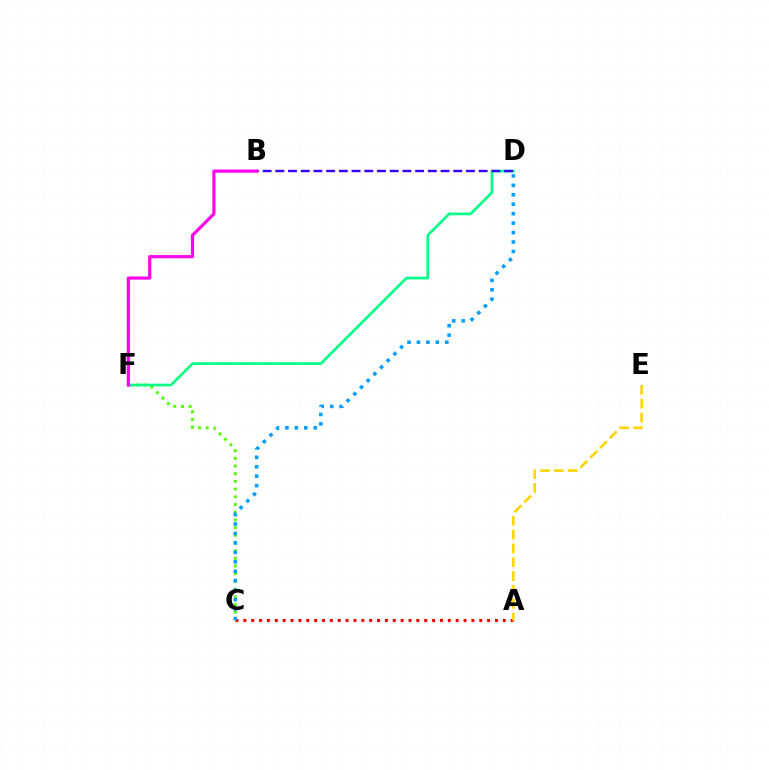{('C', 'F'): [{'color': '#4fff00', 'line_style': 'dotted', 'thickness': 2.09}], ('D', 'F'): [{'color': '#00ff86', 'line_style': 'solid', 'thickness': 1.93}], ('A', 'C'): [{'color': '#ff0000', 'line_style': 'dotted', 'thickness': 2.14}], ('C', 'D'): [{'color': '#009eff', 'line_style': 'dotted', 'thickness': 2.57}], ('B', 'D'): [{'color': '#3700ff', 'line_style': 'dashed', 'thickness': 1.73}], ('B', 'F'): [{'color': '#ff00ed', 'line_style': 'solid', 'thickness': 2.27}], ('A', 'E'): [{'color': '#ffd500', 'line_style': 'dashed', 'thickness': 1.88}]}